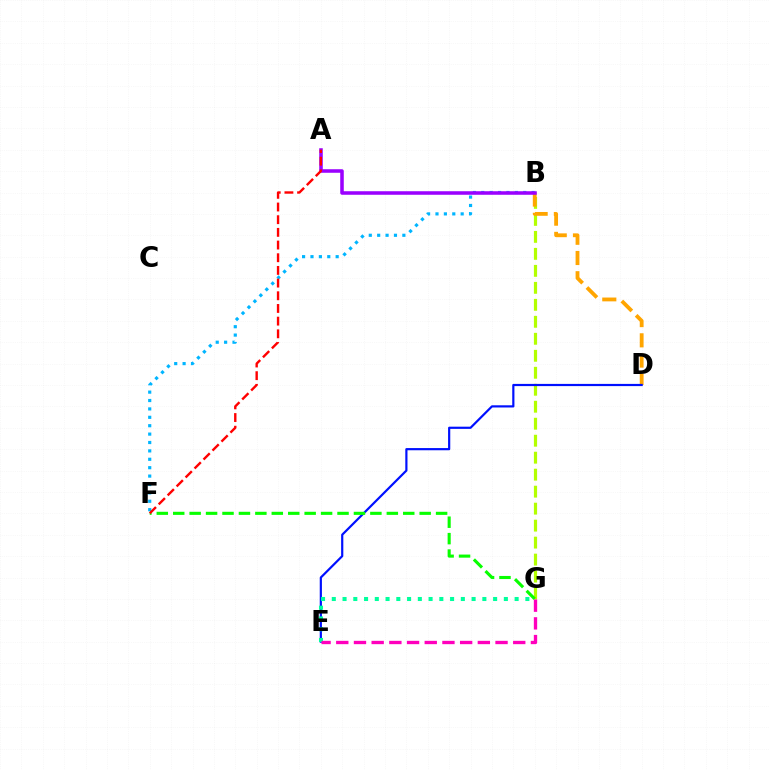{('B', 'F'): [{'color': '#00b5ff', 'line_style': 'dotted', 'thickness': 2.28}], ('B', 'G'): [{'color': '#b3ff00', 'line_style': 'dashed', 'thickness': 2.31}], ('B', 'D'): [{'color': '#ffa500', 'line_style': 'dashed', 'thickness': 2.75}], ('D', 'E'): [{'color': '#0010ff', 'line_style': 'solid', 'thickness': 1.58}], ('F', 'G'): [{'color': '#08ff00', 'line_style': 'dashed', 'thickness': 2.23}], ('A', 'B'): [{'color': '#9b00ff', 'line_style': 'solid', 'thickness': 2.55}], ('E', 'G'): [{'color': '#00ff9d', 'line_style': 'dotted', 'thickness': 2.92}, {'color': '#ff00bd', 'line_style': 'dashed', 'thickness': 2.4}], ('A', 'F'): [{'color': '#ff0000', 'line_style': 'dashed', 'thickness': 1.72}]}